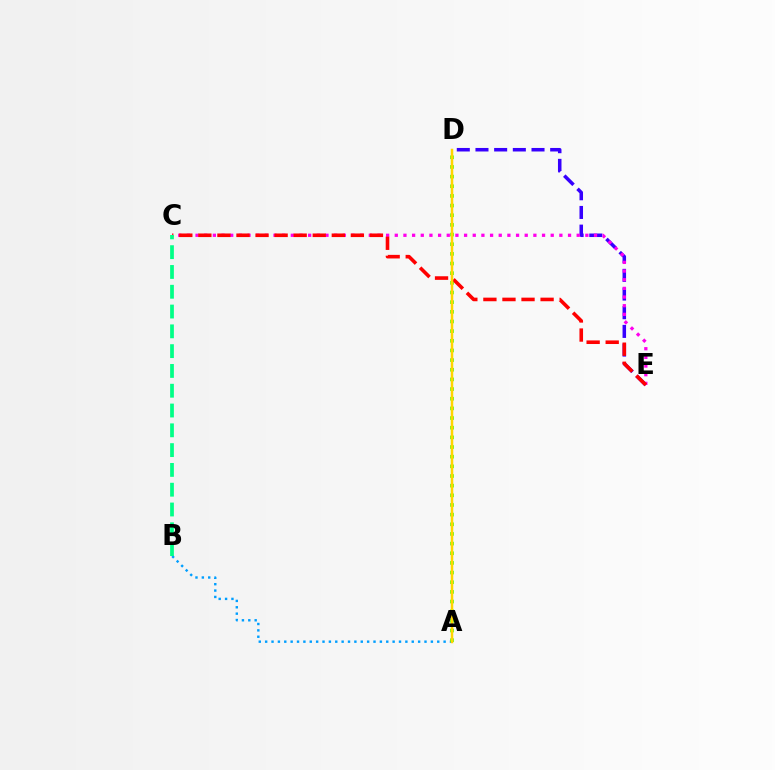{('D', 'E'): [{'color': '#3700ff', 'line_style': 'dashed', 'thickness': 2.54}], ('A', 'B'): [{'color': '#009eff', 'line_style': 'dotted', 'thickness': 1.73}], ('C', 'E'): [{'color': '#ff00ed', 'line_style': 'dotted', 'thickness': 2.35}, {'color': '#ff0000', 'line_style': 'dashed', 'thickness': 2.59}], ('A', 'D'): [{'color': '#4fff00', 'line_style': 'dotted', 'thickness': 2.62}, {'color': '#ffd500', 'line_style': 'solid', 'thickness': 1.79}], ('B', 'C'): [{'color': '#00ff86', 'line_style': 'dashed', 'thickness': 2.69}]}